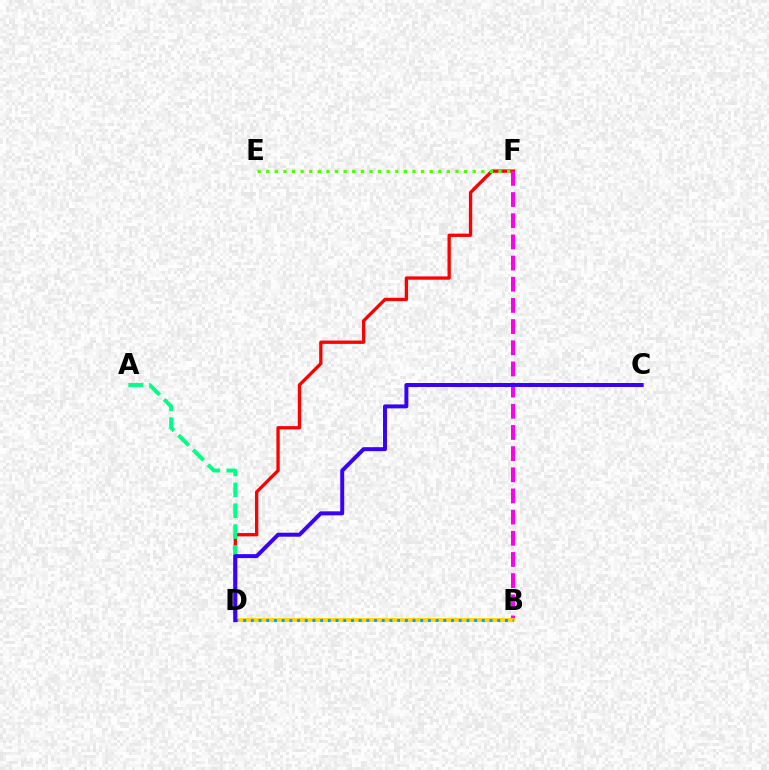{('D', 'F'): [{'color': '#ff0000', 'line_style': 'solid', 'thickness': 2.39}], ('B', 'F'): [{'color': '#ff00ed', 'line_style': 'dashed', 'thickness': 2.88}], ('A', 'D'): [{'color': '#00ff86', 'line_style': 'dashed', 'thickness': 2.83}], ('B', 'D'): [{'color': '#ffd500', 'line_style': 'solid', 'thickness': 2.74}, {'color': '#009eff', 'line_style': 'dotted', 'thickness': 2.09}], ('E', 'F'): [{'color': '#4fff00', 'line_style': 'dotted', 'thickness': 2.34}], ('C', 'D'): [{'color': '#3700ff', 'line_style': 'solid', 'thickness': 2.85}]}